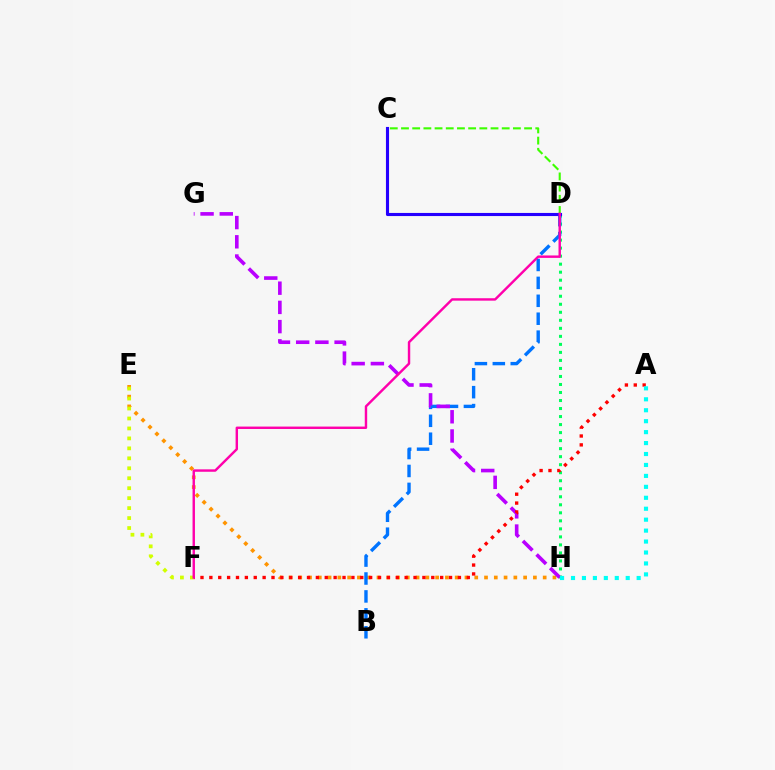{('E', 'H'): [{'color': '#ff9400', 'line_style': 'dotted', 'thickness': 2.66}], ('D', 'H'): [{'color': '#00ff5c', 'line_style': 'dotted', 'thickness': 2.18}], ('B', 'D'): [{'color': '#0074ff', 'line_style': 'dashed', 'thickness': 2.43}], ('G', 'H'): [{'color': '#b900ff', 'line_style': 'dashed', 'thickness': 2.61}], ('C', 'D'): [{'color': '#3dff00', 'line_style': 'dashed', 'thickness': 1.52}, {'color': '#2500ff', 'line_style': 'solid', 'thickness': 2.24}], ('A', 'F'): [{'color': '#ff0000', 'line_style': 'dotted', 'thickness': 2.41}], ('E', 'F'): [{'color': '#d1ff00', 'line_style': 'dotted', 'thickness': 2.71}], ('D', 'F'): [{'color': '#ff00ac', 'line_style': 'solid', 'thickness': 1.75}], ('A', 'H'): [{'color': '#00fff6', 'line_style': 'dotted', 'thickness': 2.97}]}